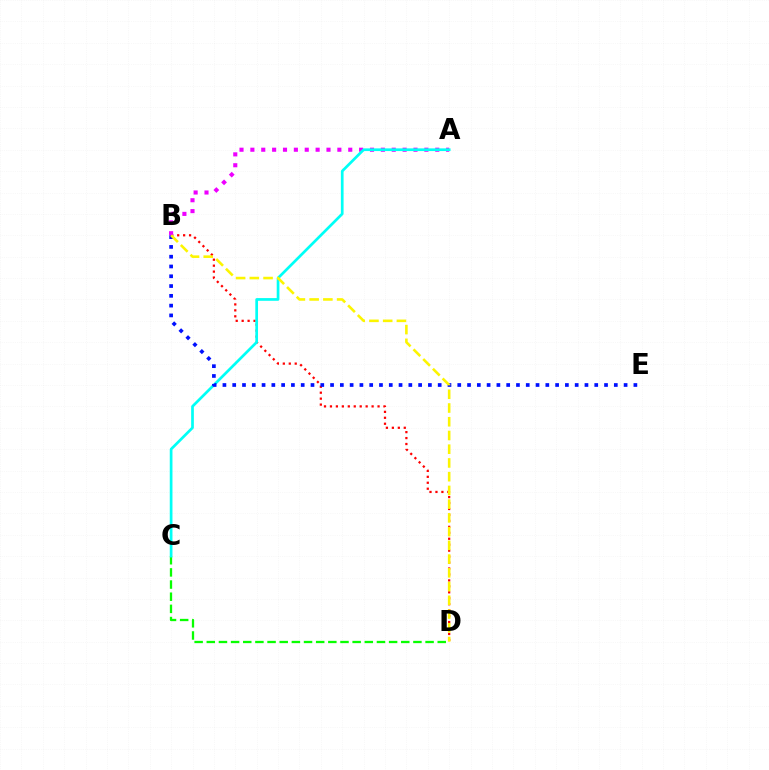{('B', 'D'): [{'color': '#ff0000', 'line_style': 'dotted', 'thickness': 1.62}, {'color': '#fcf500', 'line_style': 'dashed', 'thickness': 1.87}], ('C', 'D'): [{'color': '#08ff00', 'line_style': 'dashed', 'thickness': 1.65}], ('A', 'B'): [{'color': '#ee00ff', 'line_style': 'dotted', 'thickness': 2.95}], ('A', 'C'): [{'color': '#00fff6', 'line_style': 'solid', 'thickness': 1.95}], ('B', 'E'): [{'color': '#0010ff', 'line_style': 'dotted', 'thickness': 2.66}]}